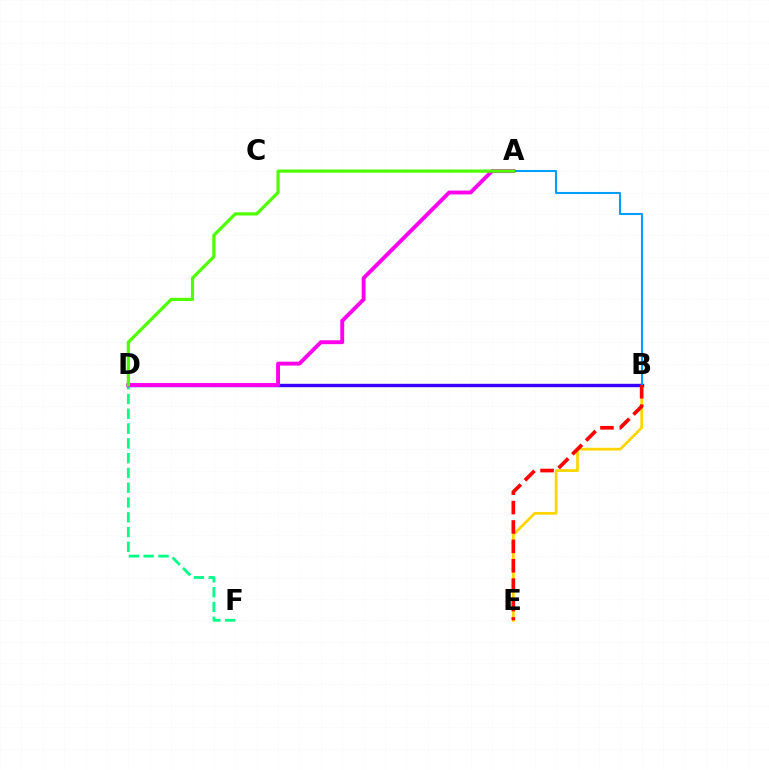{('D', 'F'): [{'color': '#00ff86', 'line_style': 'dashed', 'thickness': 2.01}], ('B', 'E'): [{'color': '#ffd500', 'line_style': 'solid', 'thickness': 1.97}, {'color': '#ff0000', 'line_style': 'dashed', 'thickness': 2.64}], ('B', 'D'): [{'color': '#3700ff', 'line_style': 'solid', 'thickness': 2.45}], ('A', 'D'): [{'color': '#ff00ed', 'line_style': 'solid', 'thickness': 2.8}, {'color': '#4fff00', 'line_style': 'solid', 'thickness': 2.3}], ('A', 'B'): [{'color': '#009eff', 'line_style': 'solid', 'thickness': 1.5}]}